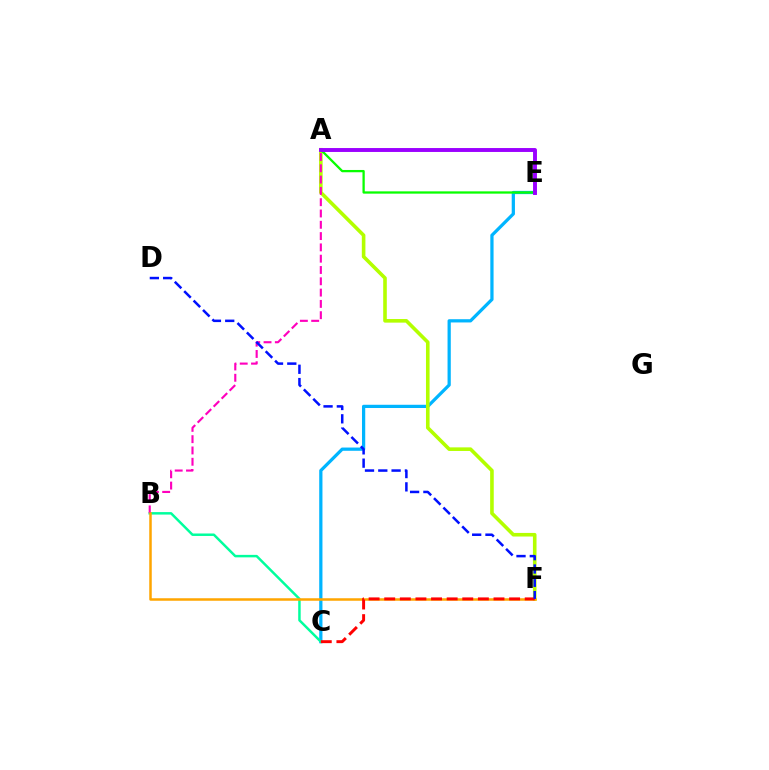{('C', 'E'): [{'color': '#00b5ff', 'line_style': 'solid', 'thickness': 2.33}], ('A', 'F'): [{'color': '#b3ff00', 'line_style': 'solid', 'thickness': 2.59}], ('A', 'E'): [{'color': '#08ff00', 'line_style': 'solid', 'thickness': 1.65}, {'color': '#9b00ff', 'line_style': 'solid', 'thickness': 2.82}], ('B', 'C'): [{'color': '#00ff9d', 'line_style': 'solid', 'thickness': 1.78}], ('A', 'B'): [{'color': '#ff00bd', 'line_style': 'dashed', 'thickness': 1.54}], ('B', 'F'): [{'color': '#ffa500', 'line_style': 'solid', 'thickness': 1.81}], ('C', 'F'): [{'color': '#ff0000', 'line_style': 'dashed', 'thickness': 2.12}], ('D', 'F'): [{'color': '#0010ff', 'line_style': 'dashed', 'thickness': 1.81}]}